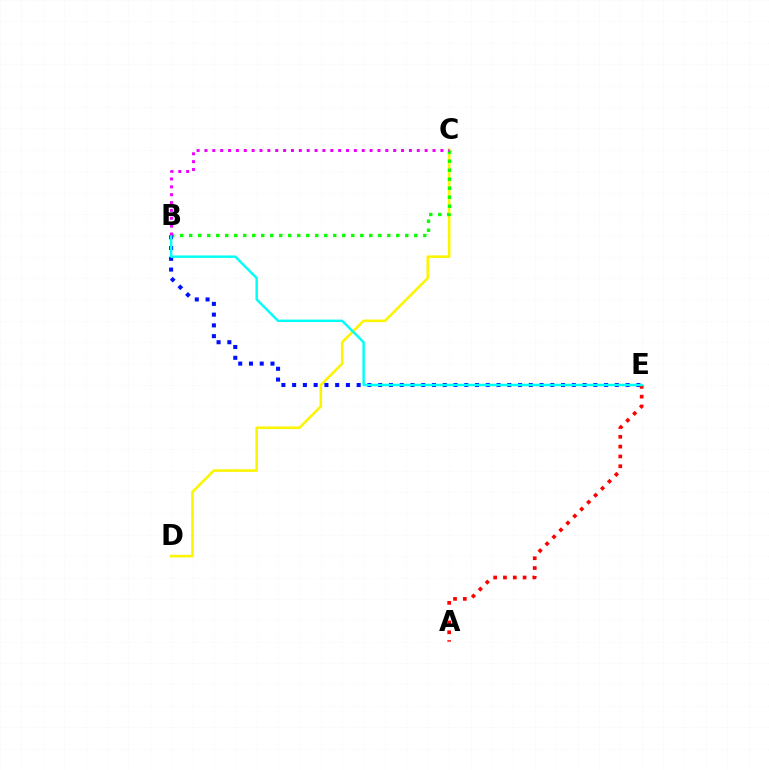{('C', 'D'): [{'color': '#fcf500', 'line_style': 'solid', 'thickness': 1.86}], ('B', 'C'): [{'color': '#08ff00', 'line_style': 'dotted', 'thickness': 2.45}, {'color': '#ee00ff', 'line_style': 'dotted', 'thickness': 2.14}], ('B', 'E'): [{'color': '#0010ff', 'line_style': 'dotted', 'thickness': 2.92}, {'color': '#00fff6', 'line_style': 'solid', 'thickness': 1.75}], ('A', 'E'): [{'color': '#ff0000', 'line_style': 'dotted', 'thickness': 2.66}]}